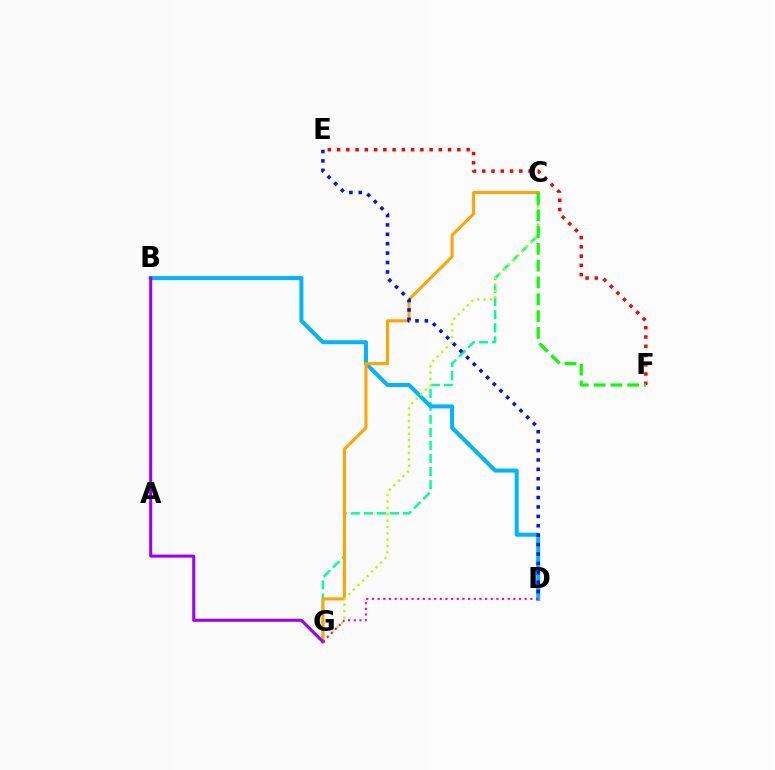{('C', 'G'): [{'color': '#00ff9d', 'line_style': 'dashed', 'thickness': 1.77}, {'color': '#ffa500', 'line_style': 'solid', 'thickness': 2.21}, {'color': '#b3ff00', 'line_style': 'dotted', 'thickness': 1.73}], ('B', 'D'): [{'color': '#00b5ff', 'line_style': 'solid', 'thickness': 2.88}], ('D', 'E'): [{'color': '#0010ff', 'line_style': 'dotted', 'thickness': 2.55}], ('B', 'G'): [{'color': '#9b00ff', 'line_style': 'solid', 'thickness': 2.19}], ('E', 'F'): [{'color': '#ff0000', 'line_style': 'dotted', 'thickness': 2.51}], ('D', 'G'): [{'color': '#ff00bd', 'line_style': 'dotted', 'thickness': 1.54}], ('C', 'F'): [{'color': '#08ff00', 'line_style': 'dashed', 'thickness': 2.28}]}